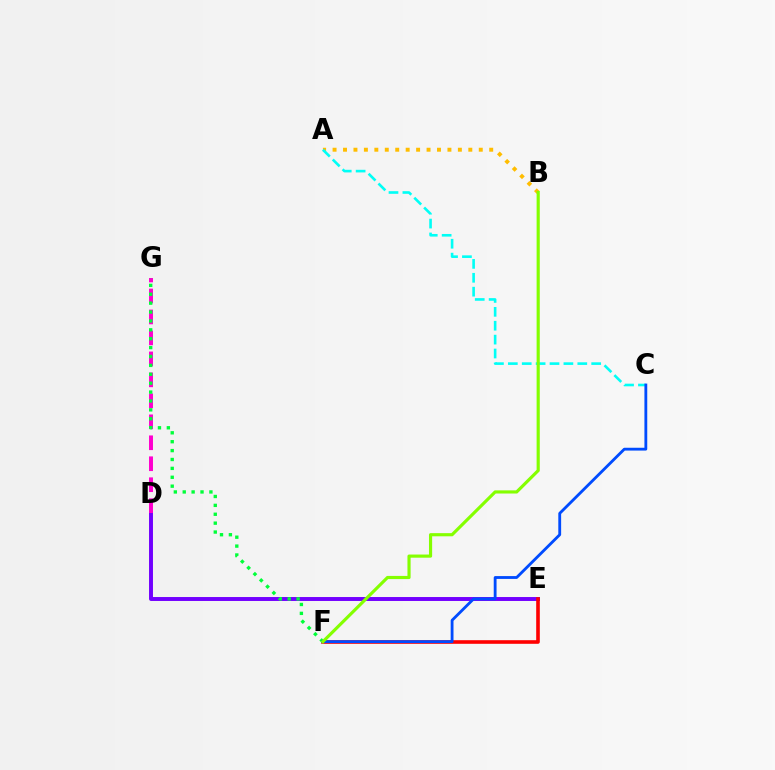{('A', 'B'): [{'color': '#ffbd00', 'line_style': 'dotted', 'thickness': 2.84}], ('D', 'E'): [{'color': '#7200ff', 'line_style': 'solid', 'thickness': 2.84}], ('A', 'C'): [{'color': '#00fff6', 'line_style': 'dashed', 'thickness': 1.89}], ('D', 'G'): [{'color': '#ff00cf', 'line_style': 'dashed', 'thickness': 2.85}], ('E', 'F'): [{'color': '#ff0000', 'line_style': 'solid', 'thickness': 2.6}], ('F', 'G'): [{'color': '#00ff39', 'line_style': 'dotted', 'thickness': 2.42}], ('C', 'F'): [{'color': '#004bff', 'line_style': 'solid', 'thickness': 2.03}], ('B', 'F'): [{'color': '#84ff00', 'line_style': 'solid', 'thickness': 2.27}]}